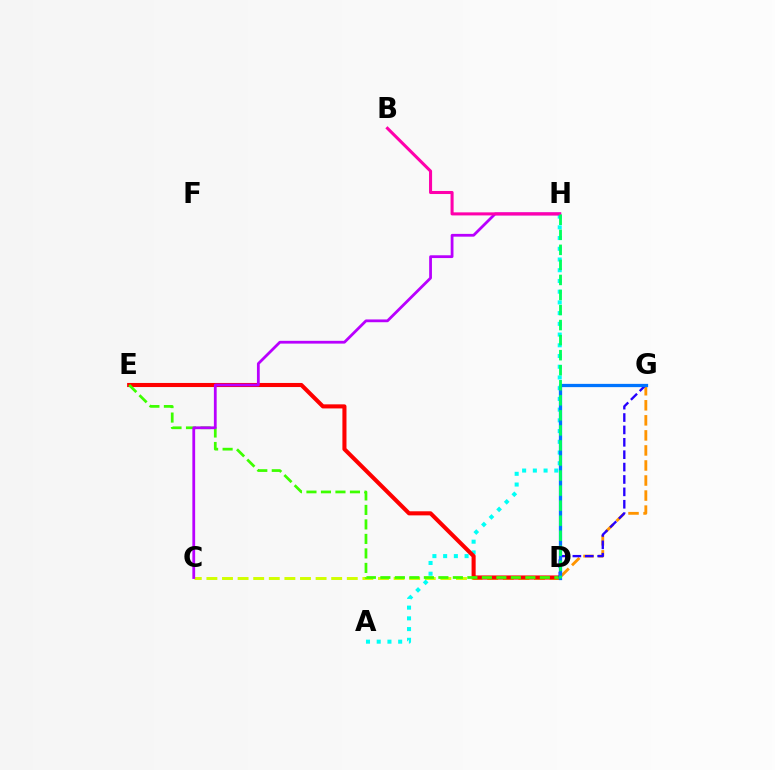{('C', 'D'): [{'color': '#d1ff00', 'line_style': 'dashed', 'thickness': 2.12}], ('A', 'H'): [{'color': '#00fff6', 'line_style': 'dotted', 'thickness': 2.91}], ('D', 'E'): [{'color': '#ff0000', 'line_style': 'solid', 'thickness': 2.94}, {'color': '#3dff00', 'line_style': 'dashed', 'thickness': 1.97}], ('C', 'H'): [{'color': '#b900ff', 'line_style': 'solid', 'thickness': 2.0}], ('D', 'G'): [{'color': '#ff9400', 'line_style': 'dashed', 'thickness': 2.04}, {'color': '#2500ff', 'line_style': 'dashed', 'thickness': 1.68}, {'color': '#0074ff', 'line_style': 'solid', 'thickness': 2.35}], ('B', 'H'): [{'color': '#ff00ac', 'line_style': 'solid', 'thickness': 2.2}], ('D', 'H'): [{'color': '#00ff5c', 'line_style': 'dashed', 'thickness': 2.04}]}